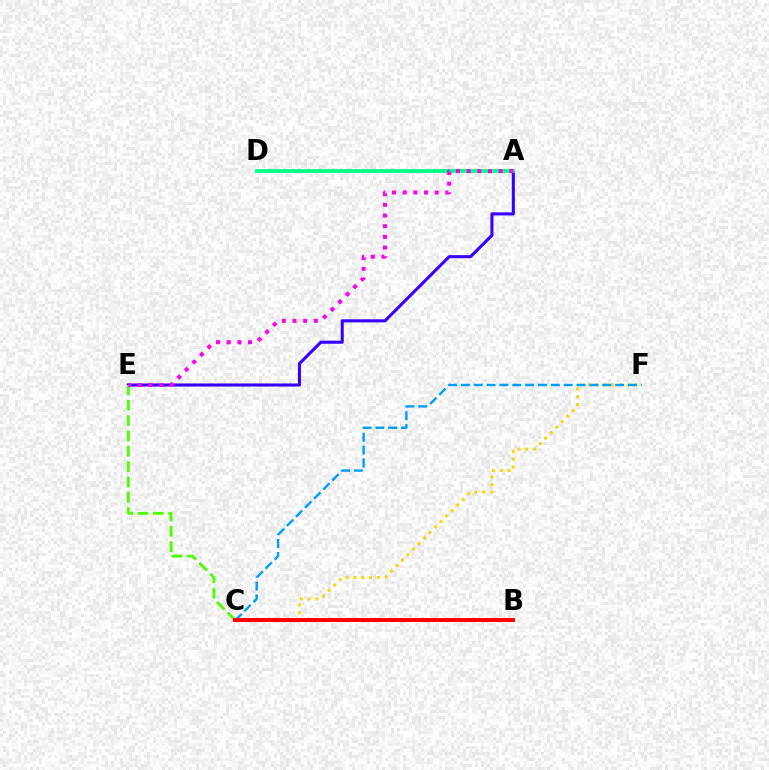{('A', 'E'): [{'color': '#3700ff', 'line_style': 'solid', 'thickness': 2.21}, {'color': '#ff00ed', 'line_style': 'dotted', 'thickness': 2.9}], ('C', 'E'): [{'color': '#4fff00', 'line_style': 'dashed', 'thickness': 2.08}], ('C', 'F'): [{'color': '#ffd500', 'line_style': 'dotted', 'thickness': 2.12}, {'color': '#009eff', 'line_style': 'dashed', 'thickness': 1.75}], ('A', 'D'): [{'color': '#00ff86', 'line_style': 'solid', 'thickness': 2.73}], ('B', 'C'): [{'color': '#ff0000', 'line_style': 'solid', 'thickness': 2.85}]}